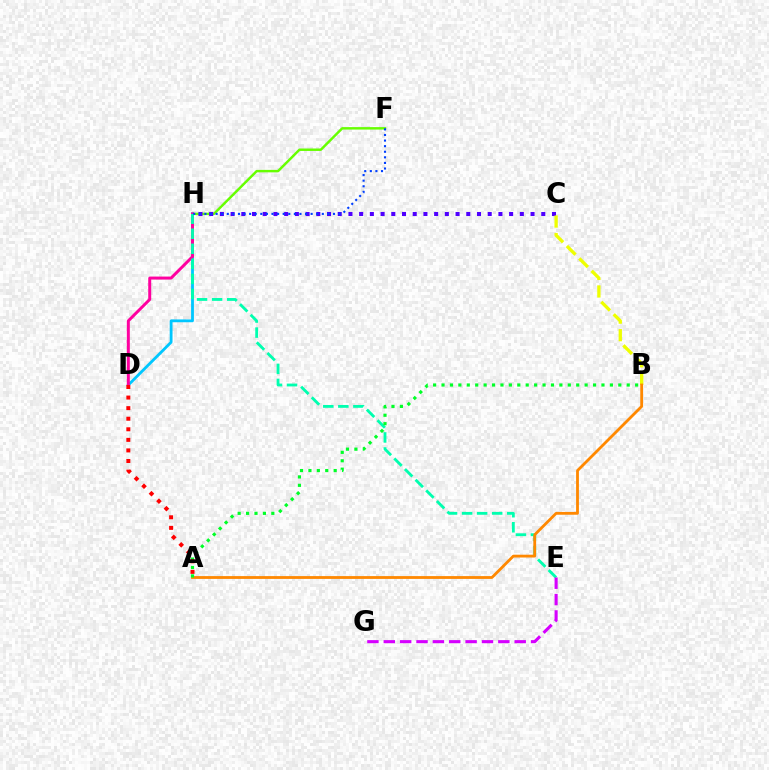{('F', 'H'): [{'color': '#66ff00', 'line_style': 'solid', 'thickness': 1.76}, {'color': '#003fff', 'line_style': 'dotted', 'thickness': 1.52}], ('D', 'H'): [{'color': '#00c7ff', 'line_style': 'solid', 'thickness': 2.02}, {'color': '#ff00a0', 'line_style': 'solid', 'thickness': 2.14}], ('C', 'H'): [{'color': '#4f00ff', 'line_style': 'dotted', 'thickness': 2.91}], ('B', 'C'): [{'color': '#eeff00', 'line_style': 'dashed', 'thickness': 2.38}], ('E', 'H'): [{'color': '#00ffaf', 'line_style': 'dashed', 'thickness': 2.04}], ('A', 'B'): [{'color': '#ff8800', 'line_style': 'solid', 'thickness': 2.02}, {'color': '#00ff27', 'line_style': 'dotted', 'thickness': 2.29}], ('E', 'G'): [{'color': '#d600ff', 'line_style': 'dashed', 'thickness': 2.22}], ('A', 'D'): [{'color': '#ff0000', 'line_style': 'dotted', 'thickness': 2.87}]}